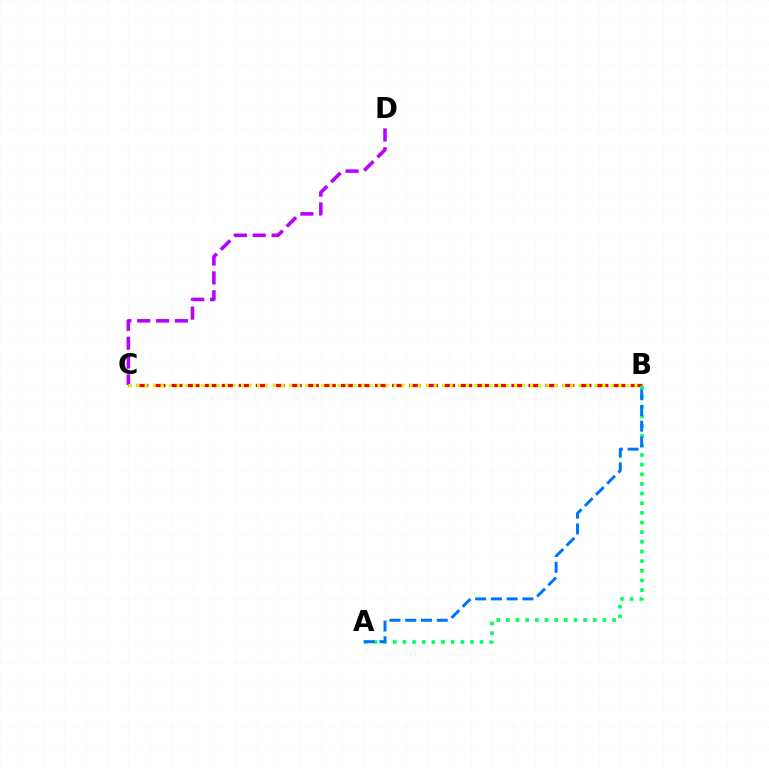{('B', 'C'): [{'color': '#ff0000', 'line_style': 'dashed', 'thickness': 2.31}, {'color': '#d1ff00', 'line_style': 'dotted', 'thickness': 2.18}], ('A', 'B'): [{'color': '#00ff5c', 'line_style': 'dotted', 'thickness': 2.62}, {'color': '#0074ff', 'line_style': 'dashed', 'thickness': 2.14}], ('C', 'D'): [{'color': '#b900ff', 'line_style': 'dashed', 'thickness': 2.56}]}